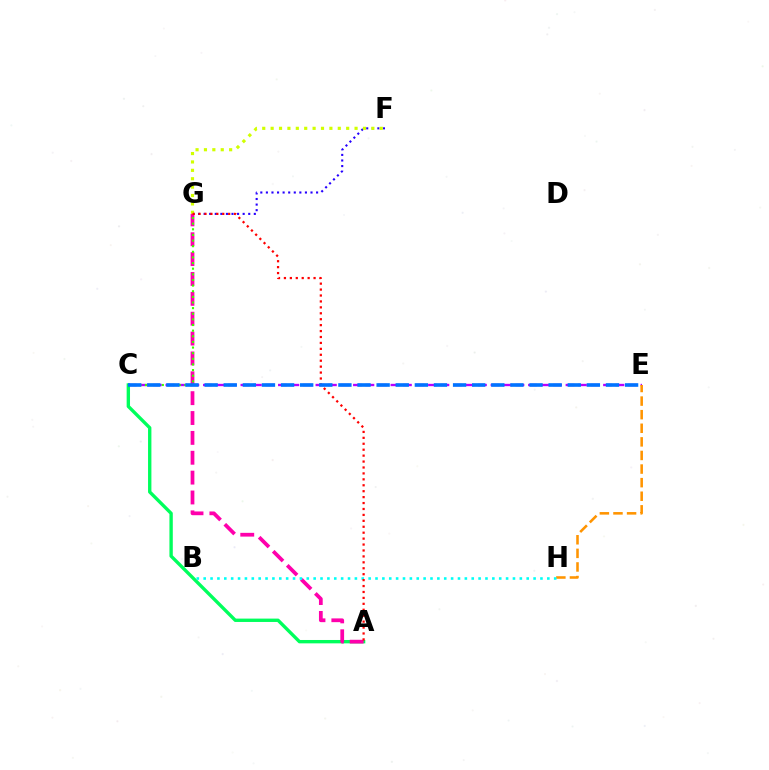{('F', 'G'): [{'color': '#2500ff', 'line_style': 'dotted', 'thickness': 1.52}, {'color': '#d1ff00', 'line_style': 'dotted', 'thickness': 2.28}], ('C', 'E'): [{'color': '#b900ff', 'line_style': 'dashed', 'thickness': 1.7}, {'color': '#0074ff', 'line_style': 'dashed', 'thickness': 2.6}], ('A', 'C'): [{'color': '#00ff5c', 'line_style': 'solid', 'thickness': 2.42}], ('E', 'H'): [{'color': '#ff9400', 'line_style': 'dashed', 'thickness': 1.85}], ('A', 'G'): [{'color': '#ff00ac', 'line_style': 'dashed', 'thickness': 2.7}, {'color': '#ff0000', 'line_style': 'dotted', 'thickness': 1.61}], ('B', 'H'): [{'color': '#00fff6', 'line_style': 'dotted', 'thickness': 1.87}], ('C', 'G'): [{'color': '#3dff00', 'line_style': 'dotted', 'thickness': 1.53}]}